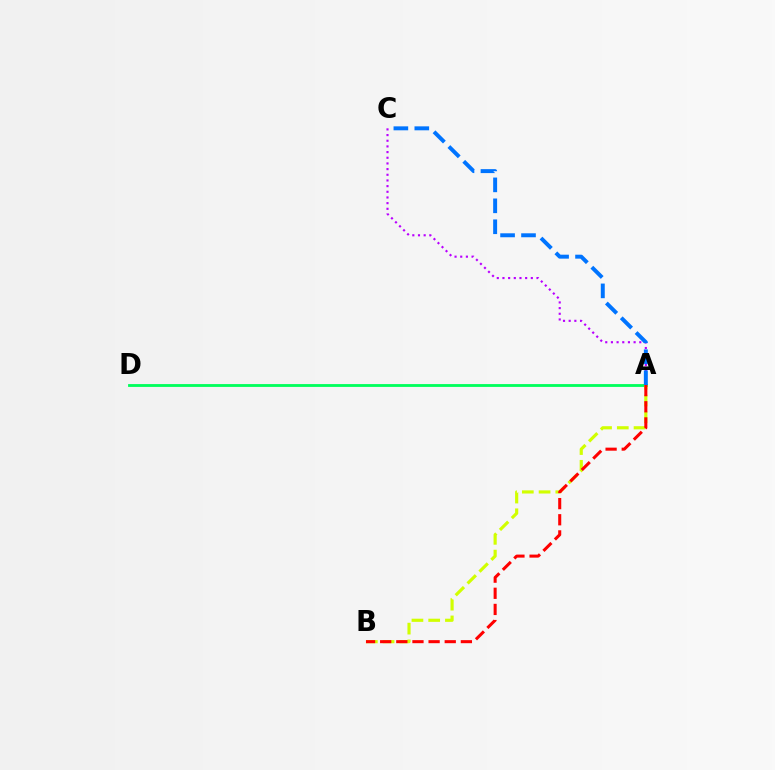{('A', 'D'): [{'color': '#00ff5c', 'line_style': 'solid', 'thickness': 2.03}], ('A', 'C'): [{'color': '#b900ff', 'line_style': 'dotted', 'thickness': 1.54}, {'color': '#0074ff', 'line_style': 'dashed', 'thickness': 2.85}], ('A', 'B'): [{'color': '#d1ff00', 'line_style': 'dashed', 'thickness': 2.28}, {'color': '#ff0000', 'line_style': 'dashed', 'thickness': 2.19}]}